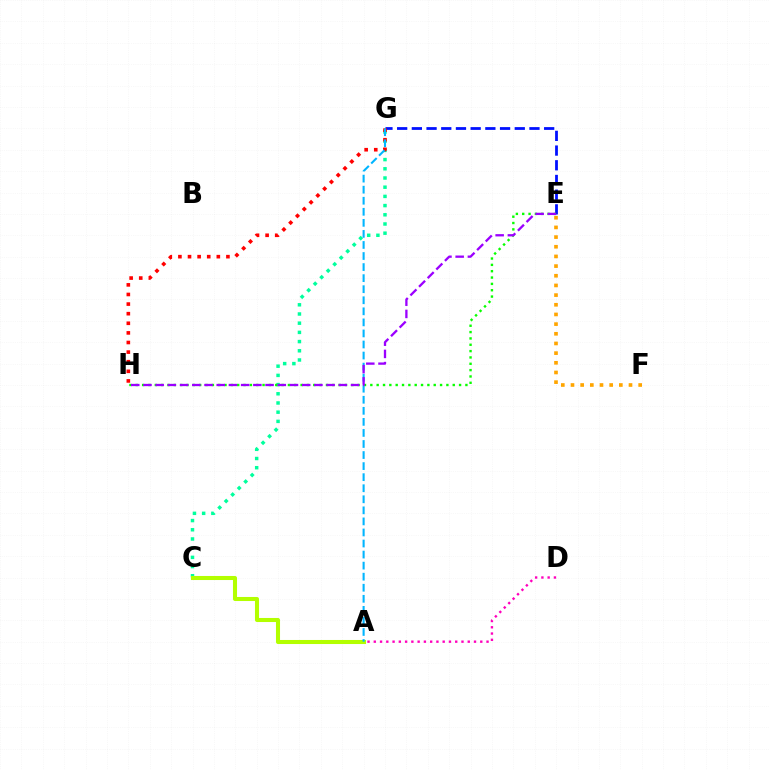{('C', 'G'): [{'color': '#00ff9d', 'line_style': 'dotted', 'thickness': 2.5}], ('E', 'G'): [{'color': '#0010ff', 'line_style': 'dashed', 'thickness': 2.0}], ('A', 'D'): [{'color': '#ff00bd', 'line_style': 'dotted', 'thickness': 1.7}], ('G', 'H'): [{'color': '#ff0000', 'line_style': 'dotted', 'thickness': 2.61}], ('E', 'F'): [{'color': '#ffa500', 'line_style': 'dotted', 'thickness': 2.63}], ('E', 'H'): [{'color': '#08ff00', 'line_style': 'dotted', 'thickness': 1.72}, {'color': '#9b00ff', 'line_style': 'dashed', 'thickness': 1.66}], ('A', 'C'): [{'color': '#b3ff00', 'line_style': 'solid', 'thickness': 2.92}], ('A', 'G'): [{'color': '#00b5ff', 'line_style': 'dashed', 'thickness': 1.5}]}